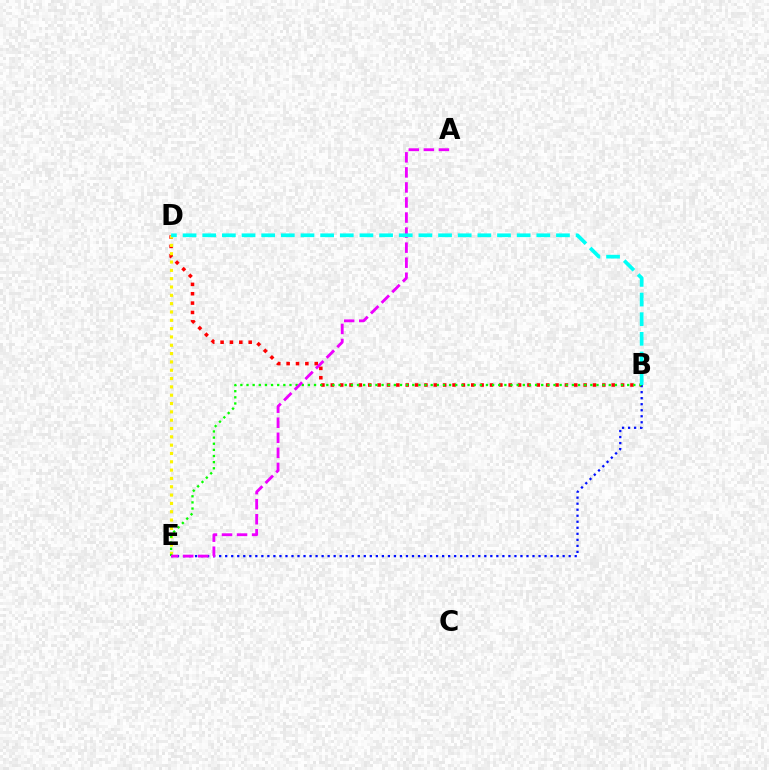{('B', 'D'): [{'color': '#ff0000', 'line_style': 'dotted', 'thickness': 2.54}, {'color': '#00fff6', 'line_style': 'dashed', 'thickness': 2.67}], ('B', 'E'): [{'color': '#0010ff', 'line_style': 'dotted', 'thickness': 1.64}, {'color': '#08ff00', 'line_style': 'dotted', 'thickness': 1.67}], ('D', 'E'): [{'color': '#fcf500', 'line_style': 'dotted', 'thickness': 2.26}], ('A', 'E'): [{'color': '#ee00ff', 'line_style': 'dashed', 'thickness': 2.04}]}